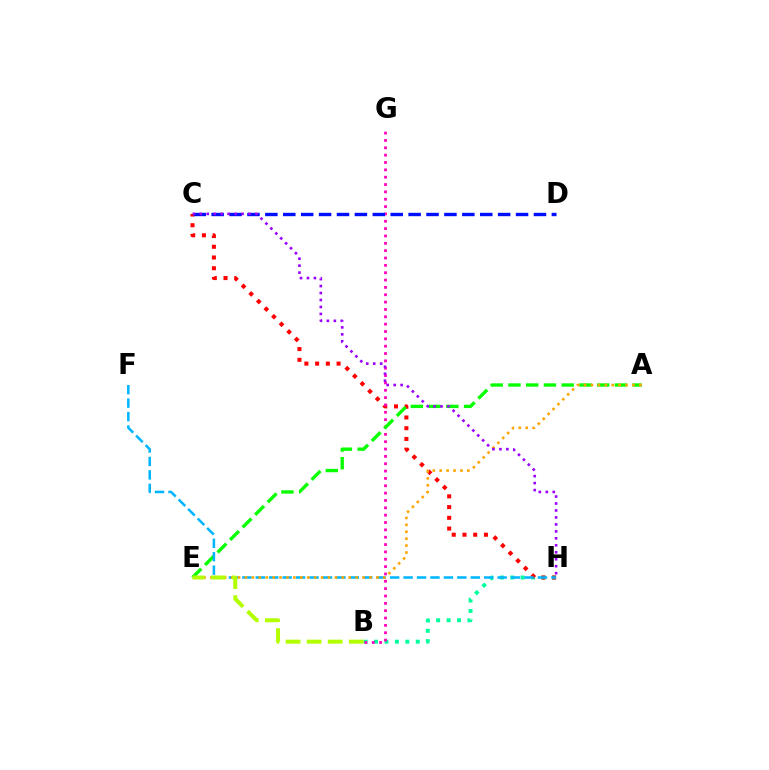{('B', 'H'): [{'color': '#00ff9d', 'line_style': 'dotted', 'thickness': 2.84}], ('C', 'H'): [{'color': '#ff0000', 'line_style': 'dotted', 'thickness': 2.92}, {'color': '#9b00ff', 'line_style': 'dotted', 'thickness': 1.89}], ('B', 'G'): [{'color': '#ff00bd', 'line_style': 'dotted', 'thickness': 2.0}], ('A', 'E'): [{'color': '#08ff00', 'line_style': 'dashed', 'thickness': 2.41}, {'color': '#ffa500', 'line_style': 'dotted', 'thickness': 1.88}], ('C', 'D'): [{'color': '#0010ff', 'line_style': 'dashed', 'thickness': 2.43}], ('F', 'H'): [{'color': '#00b5ff', 'line_style': 'dashed', 'thickness': 1.83}], ('B', 'E'): [{'color': '#b3ff00', 'line_style': 'dashed', 'thickness': 2.86}]}